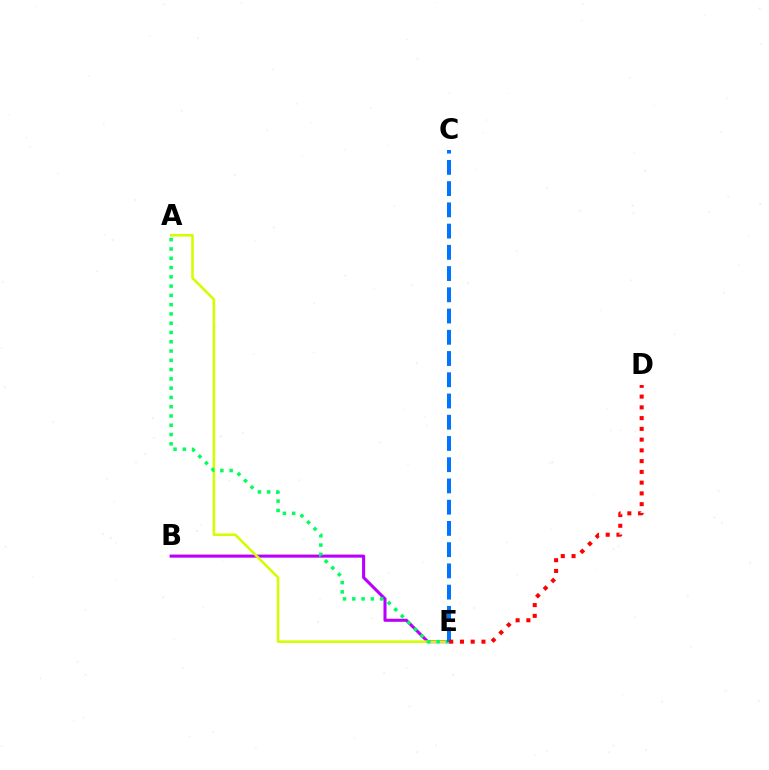{('B', 'E'): [{'color': '#b900ff', 'line_style': 'solid', 'thickness': 2.21}], ('A', 'E'): [{'color': '#d1ff00', 'line_style': 'solid', 'thickness': 1.85}, {'color': '#00ff5c', 'line_style': 'dotted', 'thickness': 2.52}], ('C', 'E'): [{'color': '#0074ff', 'line_style': 'dashed', 'thickness': 2.88}], ('D', 'E'): [{'color': '#ff0000', 'line_style': 'dotted', 'thickness': 2.92}]}